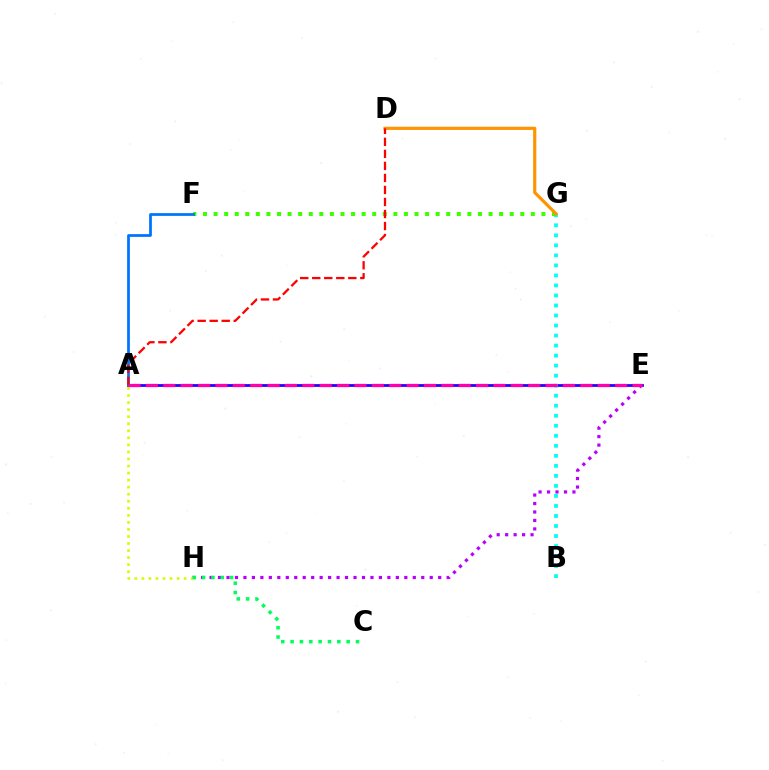{('A', 'E'): [{'color': '#2500ff', 'line_style': 'solid', 'thickness': 2.0}, {'color': '#ff00ac', 'line_style': 'dashed', 'thickness': 2.36}], ('E', 'H'): [{'color': '#b900ff', 'line_style': 'dotted', 'thickness': 2.3}], ('B', 'G'): [{'color': '#00fff6', 'line_style': 'dotted', 'thickness': 2.72}], ('F', 'G'): [{'color': '#3dff00', 'line_style': 'dotted', 'thickness': 2.87}], ('A', 'F'): [{'color': '#0074ff', 'line_style': 'solid', 'thickness': 1.98}], ('A', 'H'): [{'color': '#d1ff00', 'line_style': 'dotted', 'thickness': 1.91}], ('C', 'H'): [{'color': '#00ff5c', 'line_style': 'dotted', 'thickness': 2.54}], ('D', 'G'): [{'color': '#ff9400', 'line_style': 'solid', 'thickness': 2.29}], ('A', 'D'): [{'color': '#ff0000', 'line_style': 'dashed', 'thickness': 1.63}]}